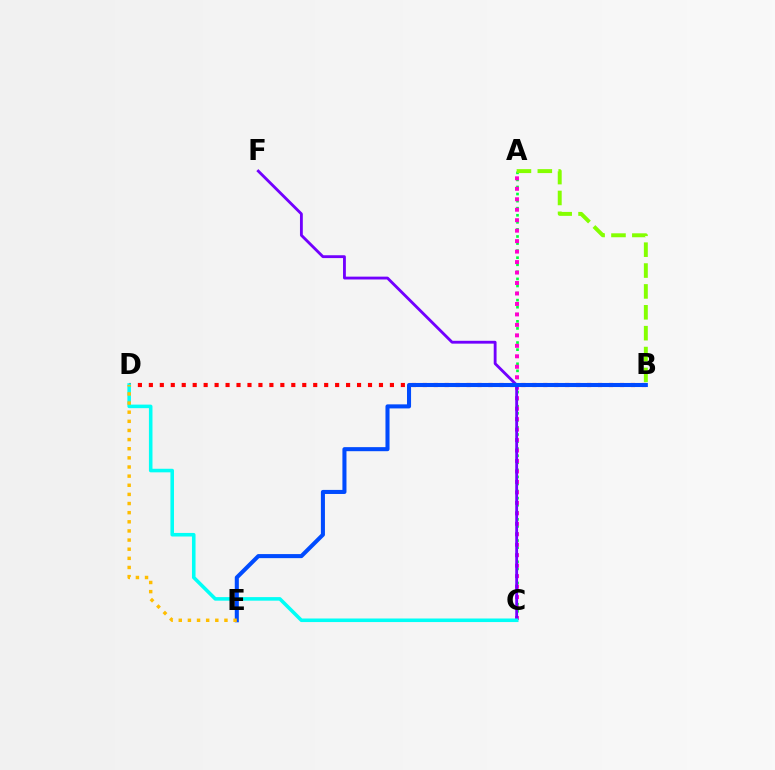{('A', 'C'): [{'color': '#00ff39', 'line_style': 'dotted', 'thickness': 1.92}, {'color': '#ff00cf', 'line_style': 'dotted', 'thickness': 2.84}], ('C', 'F'): [{'color': '#7200ff', 'line_style': 'solid', 'thickness': 2.04}], ('A', 'B'): [{'color': '#84ff00', 'line_style': 'dashed', 'thickness': 2.84}], ('B', 'D'): [{'color': '#ff0000', 'line_style': 'dotted', 'thickness': 2.98}], ('C', 'D'): [{'color': '#00fff6', 'line_style': 'solid', 'thickness': 2.56}], ('B', 'E'): [{'color': '#004bff', 'line_style': 'solid', 'thickness': 2.92}], ('D', 'E'): [{'color': '#ffbd00', 'line_style': 'dotted', 'thickness': 2.48}]}